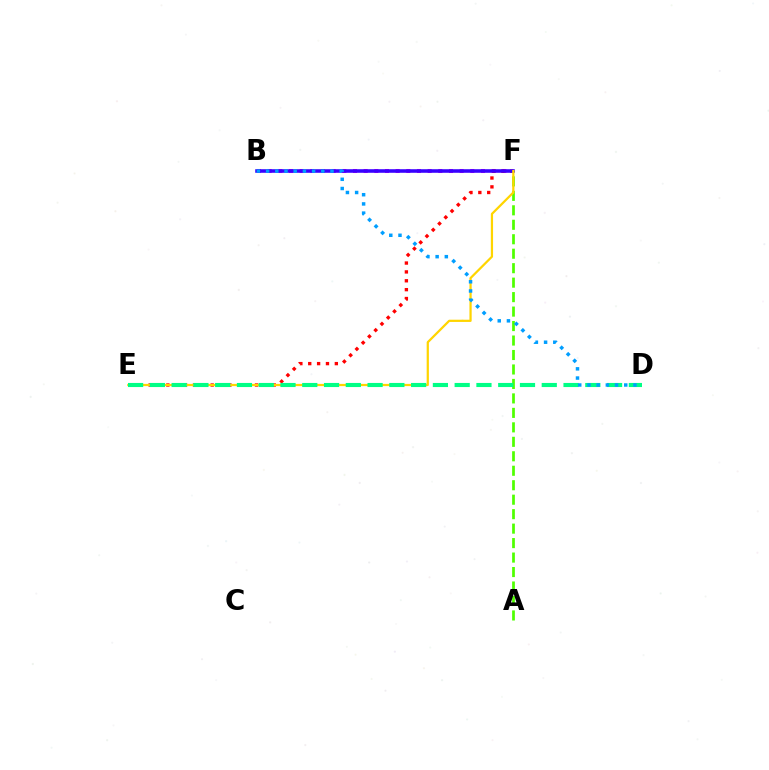{('B', 'F'): [{'color': '#ff00ed', 'line_style': 'dotted', 'thickness': 2.9}, {'color': '#3700ff', 'line_style': 'solid', 'thickness': 2.57}], ('E', 'F'): [{'color': '#ff0000', 'line_style': 'dotted', 'thickness': 2.41}, {'color': '#ffd500', 'line_style': 'solid', 'thickness': 1.6}], ('A', 'F'): [{'color': '#4fff00', 'line_style': 'dashed', 'thickness': 1.97}], ('D', 'E'): [{'color': '#00ff86', 'line_style': 'dashed', 'thickness': 2.96}], ('B', 'D'): [{'color': '#009eff', 'line_style': 'dotted', 'thickness': 2.5}]}